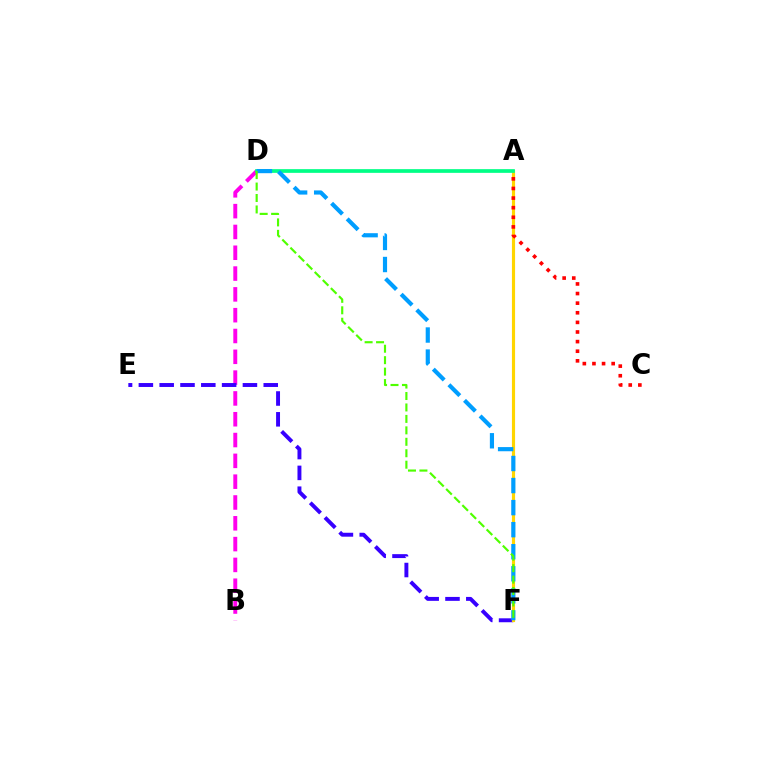{('B', 'D'): [{'color': '#ff00ed', 'line_style': 'dashed', 'thickness': 2.83}], ('E', 'F'): [{'color': '#3700ff', 'line_style': 'dashed', 'thickness': 2.83}], ('A', 'F'): [{'color': '#ffd500', 'line_style': 'solid', 'thickness': 2.27}], ('A', 'D'): [{'color': '#00ff86', 'line_style': 'solid', 'thickness': 2.67}], ('D', 'F'): [{'color': '#009eff', 'line_style': 'dashed', 'thickness': 3.0}, {'color': '#4fff00', 'line_style': 'dashed', 'thickness': 1.56}], ('A', 'C'): [{'color': '#ff0000', 'line_style': 'dotted', 'thickness': 2.61}]}